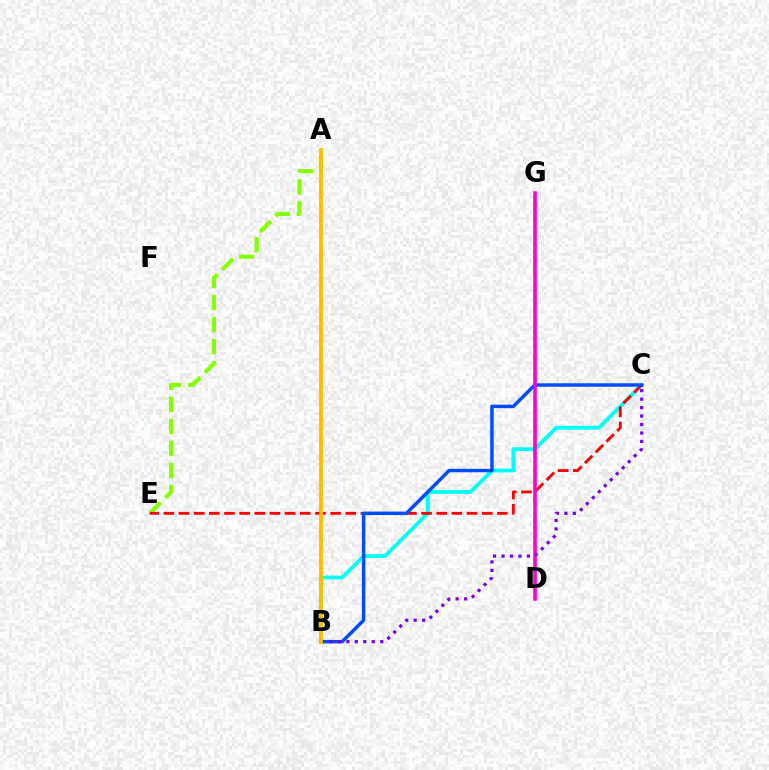{('A', 'E'): [{'color': '#84ff00', 'line_style': 'dashed', 'thickness': 2.99}], ('B', 'C'): [{'color': '#00fff6', 'line_style': 'solid', 'thickness': 2.74}, {'color': '#004bff', 'line_style': 'solid', 'thickness': 2.48}, {'color': '#7200ff', 'line_style': 'dotted', 'thickness': 2.3}], ('C', 'E'): [{'color': '#ff0000', 'line_style': 'dashed', 'thickness': 2.06}], ('A', 'B'): [{'color': '#00ff39', 'line_style': 'dotted', 'thickness': 1.62}, {'color': '#ffbd00', 'line_style': 'solid', 'thickness': 2.76}], ('D', 'G'): [{'color': '#ff00cf', 'line_style': 'solid', 'thickness': 2.59}]}